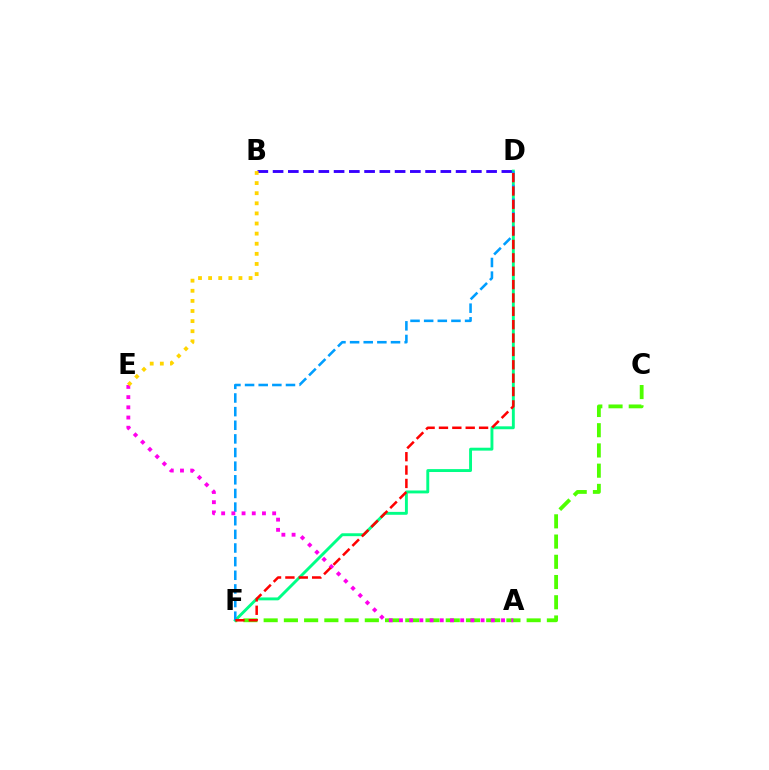{('B', 'D'): [{'color': '#3700ff', 'line_style': 'dashed', 'thickness': 2.07}], ('C', 'F'): [{'color': '#4fff00', 'line_style': 'dashed', 'thickness': 2.75}], ('D', 'F'): [{'color': '#00ff86', 'line_style': 'solid', 'thickness': 2.09}, {'color': '#009eff', 'line_style': 'dashed', 'thickness': 1.85}, {'color': '#ff0000', 'line_style': 'dashed', 'thickness': 1.82}], ('A', 'E'): [{'color': '#ff00ed', 'line_style': 'dotted', 'thickness': 2.77}], ('B', 'E'): [{'color': '#ffd500', 'line_style': 'dotted', 'thickness': 2.75}]}